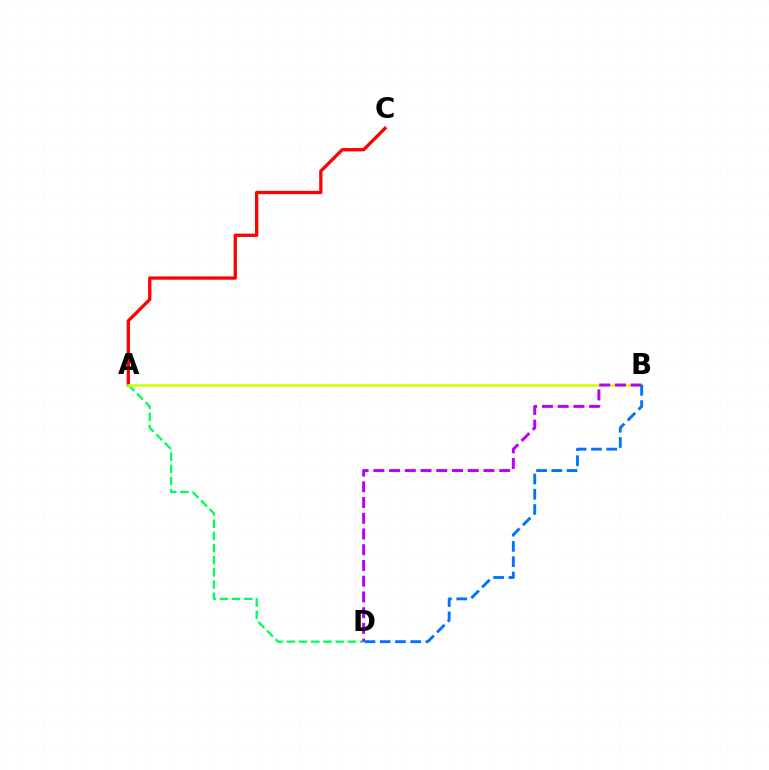{('A', 'C'): [{'color': '#ff0000', 'line_style': 'solid', 'thickness': 2.36}], ('A', 'D'): [{'color': '#00ff5c', 'line_style': 'dashed', 'thickness': 1.65}], ('A', 'B'): [{'color': '#d1ff00', 'line_style': 'solid', 'thickness': 1.82}], ('B', 'D'): [{'color': '#b900ff', 'line_style': 'dashed', 'thickness': 2.14}, {'color': '#0074ff', 'line_style': 'dashed', 'thickness': 2.07}]}